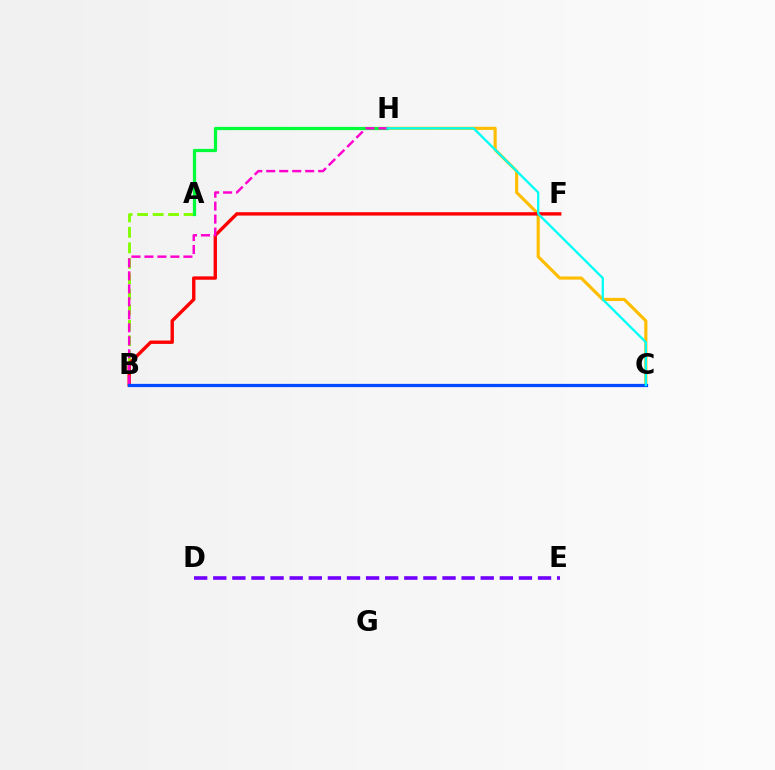{('D', 'E'): [{'color': '#7200ff', 'line_style': 'dashed', 'thickness': 2.6}], ('A', 'B'): [{'color': '#84ff00', 'line_style': 'dashed', 'thickness': 2.1}], ('C', 'H'): [{'color': '#ffbd00', 'line_style': 'solid', 'thickness': 2.26}, {'color': '#00fff6', 'line_style': 'solid', 'thickness': 1.66}], ('A', 'H'): [{'color': '#00ff39', 'line_style': 'solid', 'thickness': 2.33}], ('B', 'F'): [{'color': '#ff0000', 'line_style': 'solid', 'thickness': 2.43}], ('B', 'H'): [{'color': '#ff00cf', 'line_style': 'dashed', 'thickness': 1.76}], ('B', 'C'): [{'color': '#004bff', 'line_style': 'solid', 'thickness': 2.33}]}